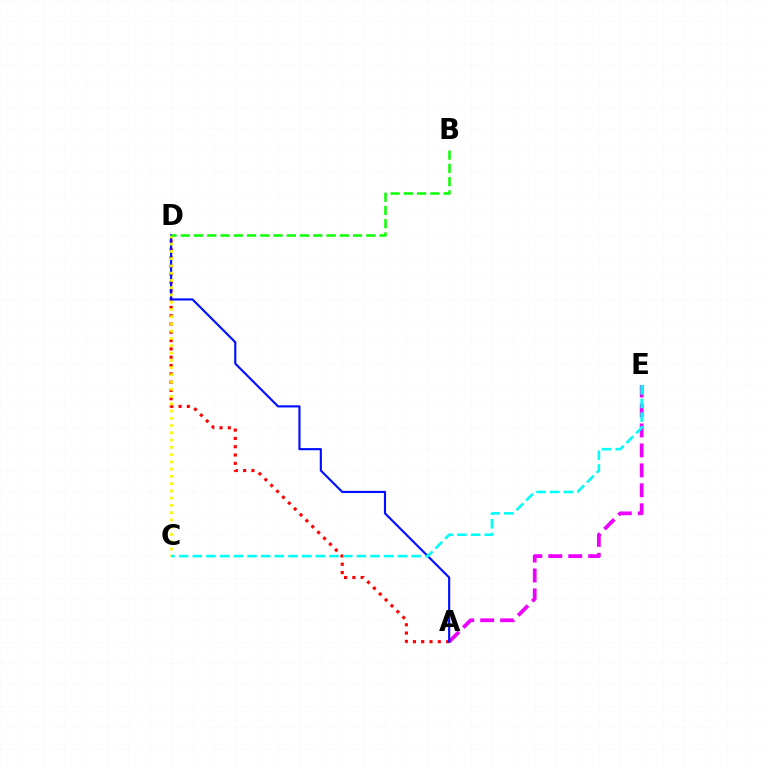{('A', 'D'): [{'color': '#ff0000', 'line_style': 'dotted', 'thickness': 2.26}, {'color': '#0010ff', 'line_style': 'solid', 'thickness': 1.55}], ('A', 'E'): [{'color': '#ee00ff', 'line_style': 'dashed', 'thickness': 2.71}], ('C', 'D'): [{'color': '#fcf500', 'line_style': 'dotted', 'thickness': 1.97}], ('C', 'E'): [{'color': '#00fff6', 'line_style': 'dashed', 'thickness': 1.86}], ('B', 'D'): [{'color': '#08ff00', 'line_style': 'dashed', 'thickness': 1.8}]}